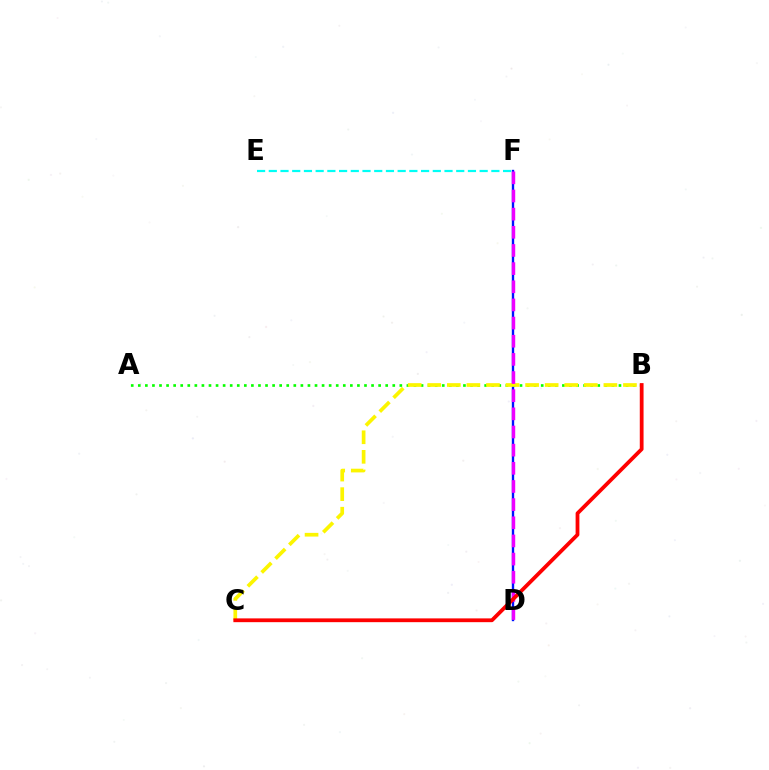{('A', 'B'): [{'color': '#08ff00', 'line_style': 'dotted', 'thickness': 1.92}], ('D', 'F'): [{'color': '#0010ff', 'line_style': 'solid', 'thickness': 1.71}, {'color': '#ee00ff', 'line_style': 'dashed', 'thickness': 2.47}], ('B', 'C'): [{'color': '#fcf500', 'line_style': 'dashed', 'thickness': 2.66}, {'color': '#ff0000', 'line_style': 'solid', 'thickness': 2.72}], ('E', 'F'): [{'color': '#00fff6', 'line_style': 'dashed', 'thickness': 1.59}]}